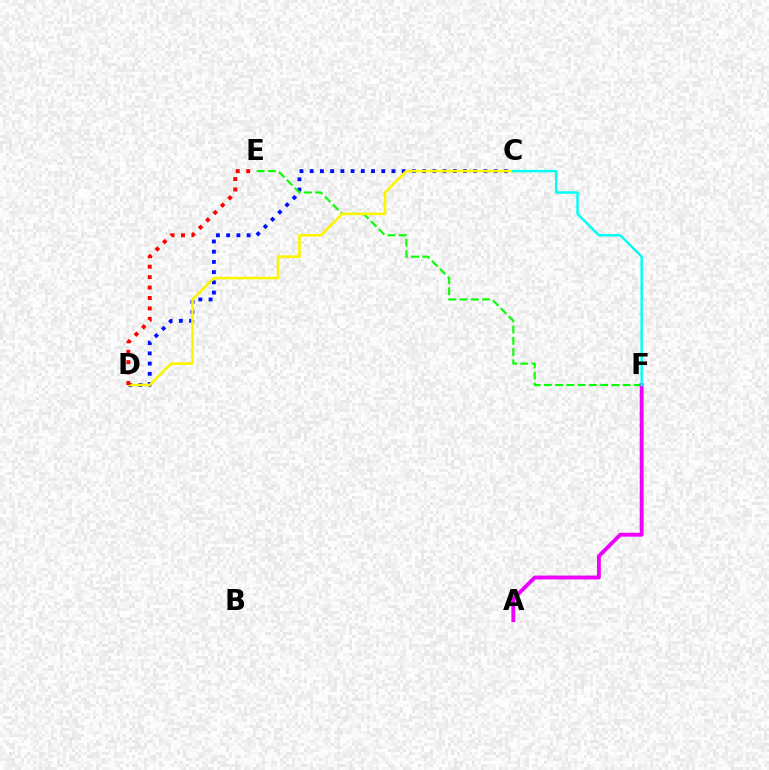{('C', 'D'): [{'color': '#0010ff', 'line_style': 'dotted', 'thickness': 2.78}, {'color': '#fcf500', 'line_style': 'solid', 'thickness': 1.9}], ('E', 'F'): [{'color': '#08ff00', 'line_style': 'dashed', 'thickness': 1.53}], ('A', 'F'): [{'color': '#ee00ff', 'line_style': 'solid', 'thickness': 2.78}], ('D', 'E'): [{'color': '#ff0000', 'line_style': 'dotted', 'thickness': 2.83}], ('C', 'F'): [{'color': '#00fff6', 'line_style': 'solid', 'thickness': 1.76}]}